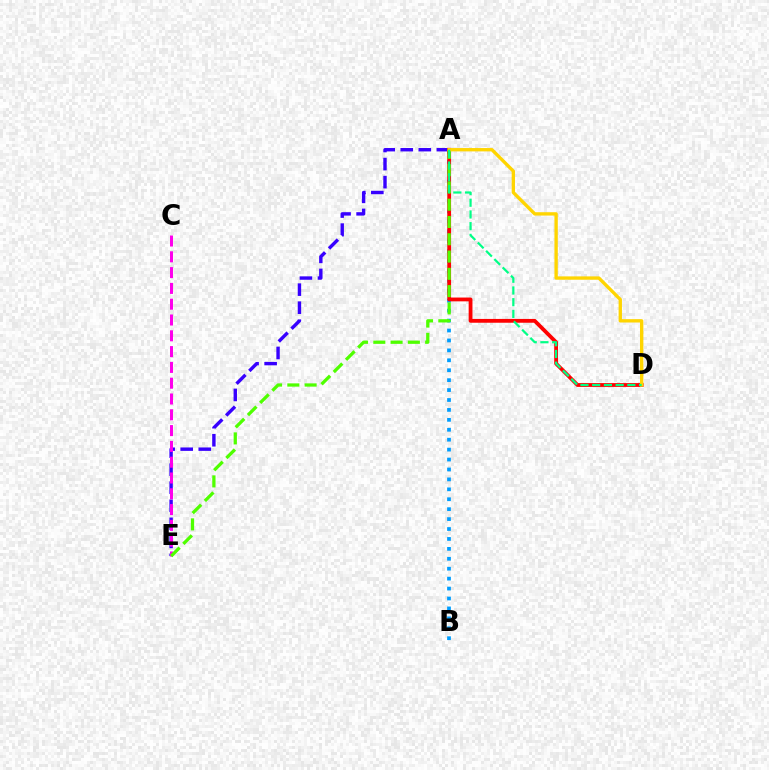{('A', 'B'): [{'color': '#009eff', 'line_style': 'dotted', 'thickness': 2.7}], ('A', 'E'): [{'color': '#3700ff', 'line_style': 'dashed', 'thickness': 2.45}, {'color': '#4fff00', 'line_style': 'dashed', 'thickness': 2.35}], ('C', 'E'): [{'color': '#ff00ed', 'line_style': 'dashed', 'thickness': 2.15}], ('A', 'D'): [{'color': '#ff0000', 'line_style': 'solid', 'thickness': 2.74}, {'color': '#ffd500', 'line_style': 'solid', 'thickness': 2.41}, {'color': '#00ff86', 'line_style': 'dashed', 'thickness': 1.59}]}